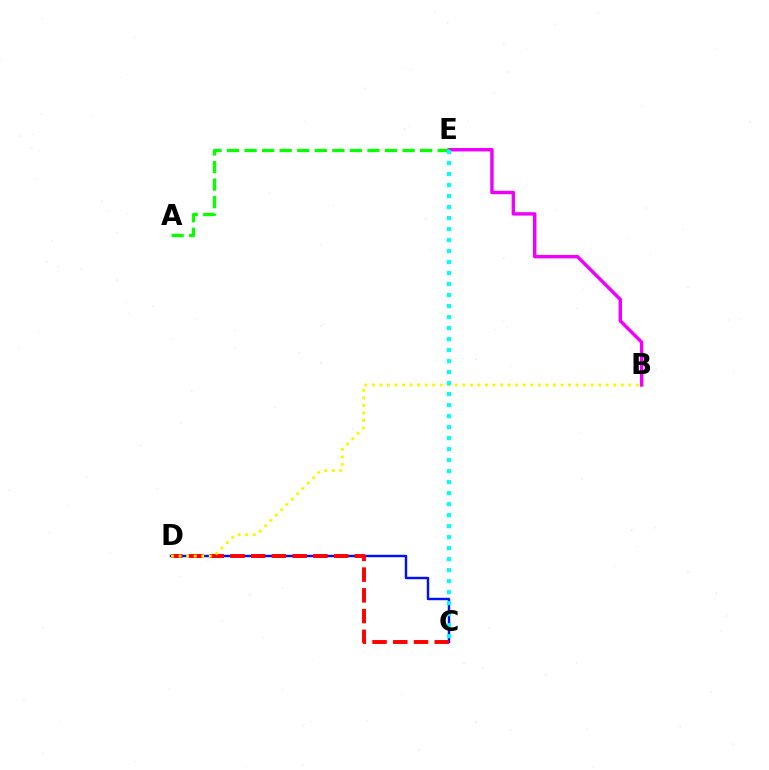{('B', 'E'): [{'color': '#ee00ff', 'line_style': 'solid', 'thickness': 2.47}], ('A', 'E'): [{'color': '#08ff00', 'line_style': 'dashed', 'thickness': 2.38}], ('C', 'D'): [{'color': '#0010ff', 'line_style': 'solid', 'thickness': 1.74}, {'color': '#ff0000', 'line_style': 'dashed', 'thickness': 2.82}], ('B', 'D'): [{'color': '#fcf500', 'line_style': 'dotted', 'thickness': 2.05}], ('C', 'E'): [{'color': '#00fff6', 'line_style': 'dotted', 'thickness': 2.99}]}